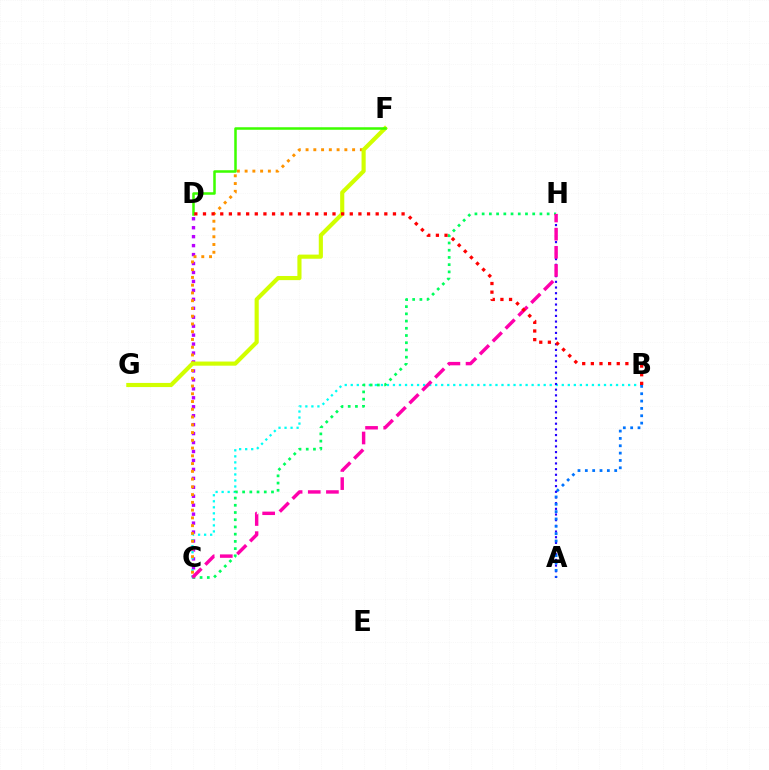{('C', 'D'): [{'color': '#b900ff', 'line_style': 'dotted', 'thickness': 2.43}], ('B', 'C'): [{'color': '#00fff6', 'line_style': 'dotted', 'thickness': 1.64}], ('C', 'F'): [{'color': '#ff9400', 'line_style': 'dotted', 'thickness': 2.11}], ('A', 'H'): [{'color': '#2500ff', 'line_style': 'dotted', 'thickness': 1.54}], ('A', 'B'): [{'color': '#0074ff', 'line_style': 'dotted', 'thickness': 2.0}], ('F', 'G'): [{'color': '#d1ff00', 'line_style': 'solid', 'thickness': 2.98}], ('C', 'H'): [{'color': '#00ff5c', 'line_style': 'dotted', 'thickness': 1.96}, {'color': '#ff00ac', 'line_style': 'dashed', 'thickness': 2.47}], ('D', 'F'): [{'color': '#3dff00', 'line_style': 'solid', 'thickness': 1.82}], ('B', 'D'): [{'color': '#ff0000', 'line_style': 'dotted', 'thickness': 2.35}]}